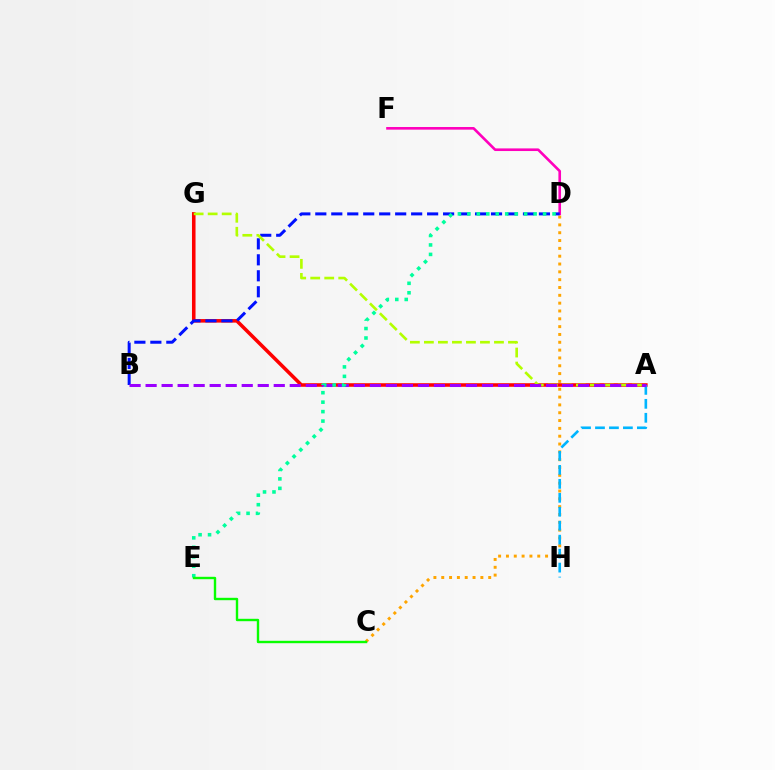{('D', 'F'): [{'color': '#ff00bd', 'line_style': 'solid', 'thickness': 1.89}], ('A', 'G'): [{'color': '#ff0000', 'line_style': 'solid', 'thickness': 2.56}, {'color': '#b3ff00', 'line_style': 'dashed', 'thickness': 1.9}], ('C', 'D'): [{'color': '#ffa500', 'line_style': 'dotted', 'thickness': 2.13}], ('A', 'H'): [{'color': '#00b5ff', 'line_style': 'dashed', 'thickness': 1.9}], ('B', 'D'): [{'color': '#0010ff', 'line_style': 'dashed', 'thickness': 2.17}], ('A', 'B'): [{'color': '#9b00ff', 'line_style': 'dashed', 'thickness': 2.18}], ('D', 'E'): [{'color': '#00ff9d', 'line_style': 'dotted', 'thickness': 2.57}], ('C', 'E'): [{'color': '#08ff00', 'line_style': 'solid', 'thickness': 1.73}]}